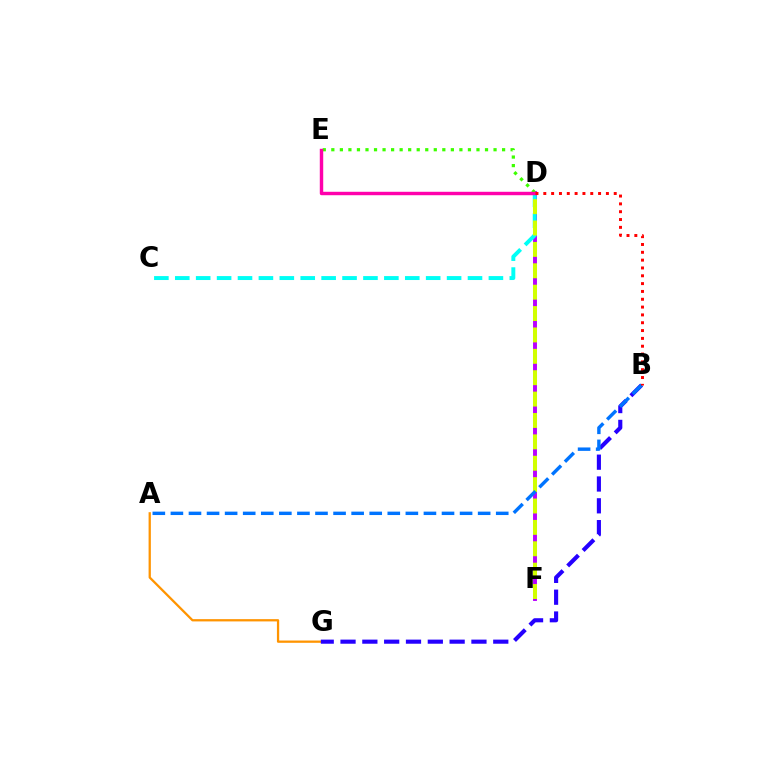{('A', 'G'): [{'color': '#ff9400', 'line_style': 'solid', 'thickness': 1.64}], ('B', 'G'): [{'color': '#2500ff', 'line_style': 'dashed', 'thickness': 2.96}], ('D', 'F'): [{'color': '#00ff5c', 'line_style': 'solid', 'thickness': 1.74}, {'color': '#b900ff', 'line_style': 'solid', 'thickness': 2.81}, {'color': '#d1ff00', 'line_style': 'dashed', 'thickness': 2.9}], ('D', 'E'): [{'color': '#3dff00', 'line_style': 'dotted', 'thickness': 2.32}, {'color': '#ff00ac', 'line_style': 'solid', 'thickness': 2.47}], ('C', 'D'): [{'color': '#00fff6', 'line_style': 'dashed', 'thickness': 2.84}], ('A', 'B'): [{'color': '#0074ff', 'line_style': 'dashed', 'thickness': 2.46}], ('B', 'D'): [{'color': '#ff0000', 'line_style': 'dotted', 'thickness': 2.13}]}